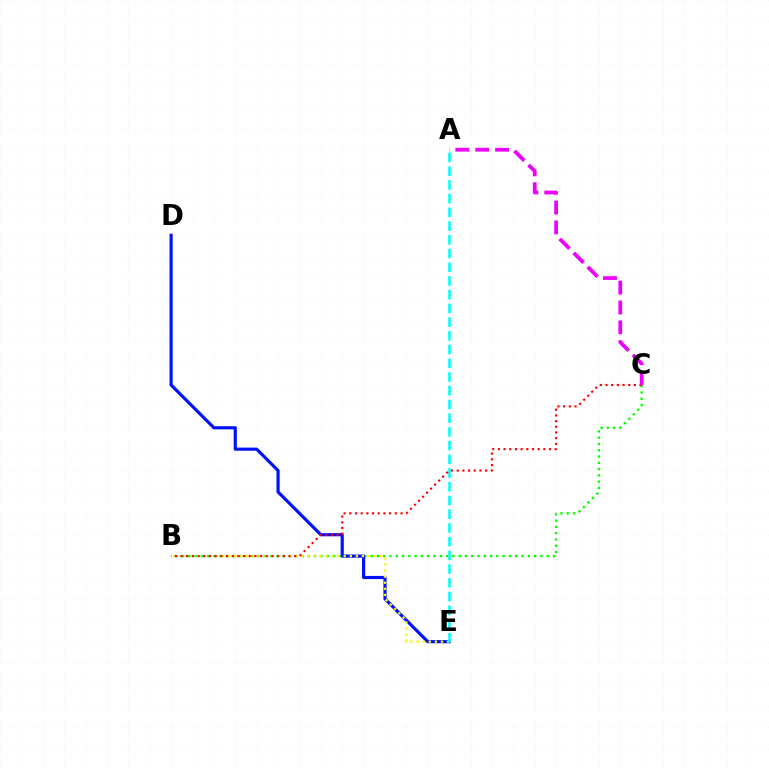{('B', 'C'): [{'color': '#08ff00', 'line_style': 'dotted', 'thickness': 1.71}, {'color': '#ff0000', 'line_style': 'dotted', 'thickness': 1.55}], ('D', 'E'): [{'color': '#0010ff', 'line_style': 'solid', 'thickness': 2.27}], ('B', 'E'): [{'color': '#fcf500', 'line_style': 'dotted', 'thickness': 1.65}], ('A', 'E'): [{'color': '#00fff6', 'line_style': 'dashed', 'thickness': 1.86}], ('A', 'C'): [{'color': '#ee00ff', 'line_style': 'dashed', 'thickness': 2.7}]}